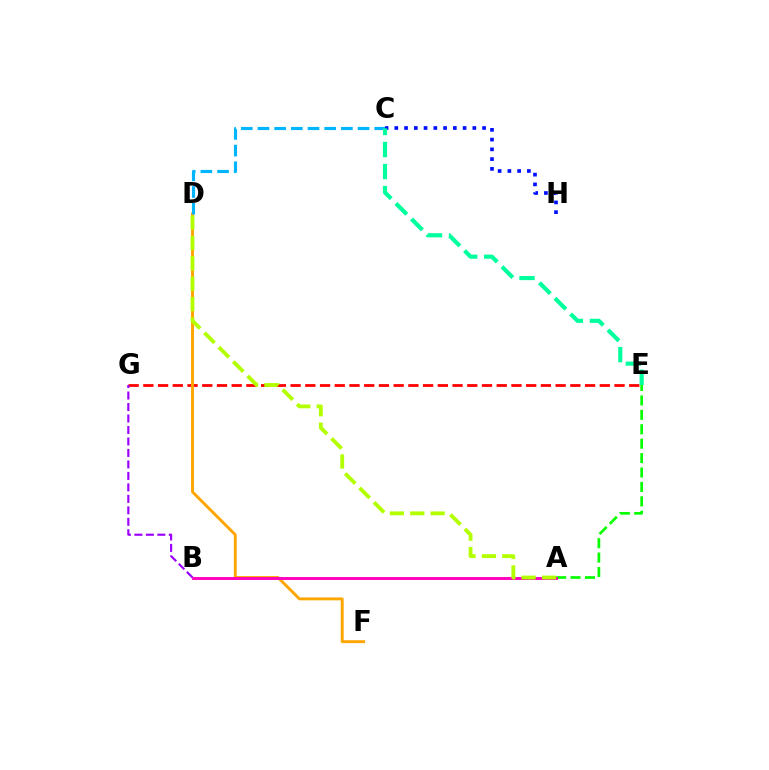{('E', 'G'): [{'color': '#ff0000', 'line_style': 'dashed', 'thickness': 2.0}], ('D', 'F'): [{'color': '#ffa500', 'line_style': 'solid', 'thickness': 2.08}], ('A', 'E'): [{'color': '#08ff00', 'line_style': 'dashed', 'thickness': 1.96}], ('C', 'D'): [{'color': '#00b5ff', 'line_style': 'dashed', 'thickness': 2.27}], ('A', 'B'): [{'color': '#ff00bd', 'line_style': 'solid', 'thickness': 2.1}], ('C', 'H'): [{'color': '#0010ff', 'line_style': 'dotted', 'thickness': 2.65}], ('B', 'G'): [{'color': '#9b00ff', 'line_style': 'dashed', 'thickness': 1.56}], ('C', 'E'): [{'color': '#00ff9d', 'line_style': 'dashed', 'thickness': 2.99}], ('A', 'D'): [{'color': '#b3ff00', 'line_style': 'dashed', 'thickness': 2.77}]}